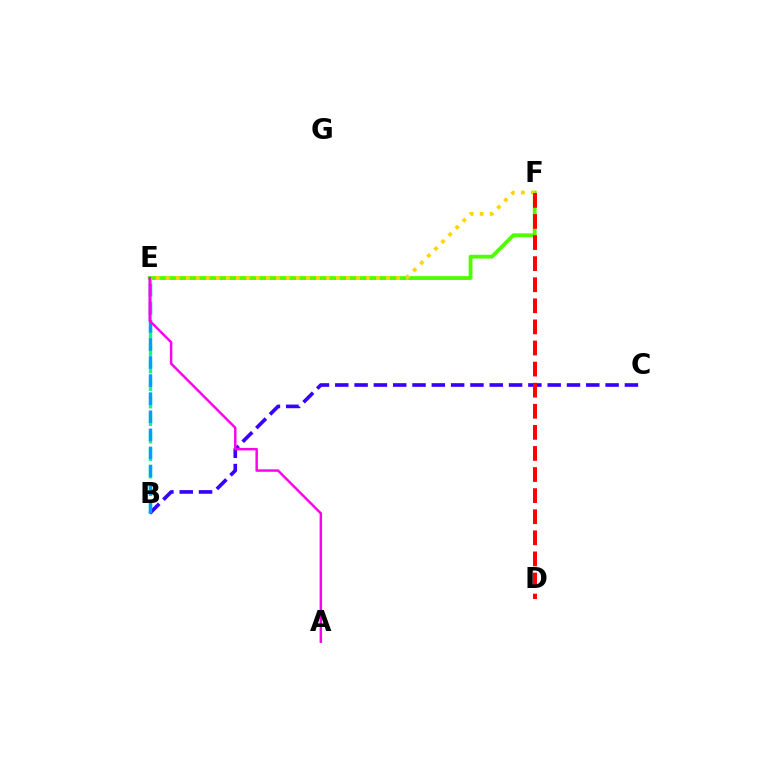{('B', 'E'): [{'color': '#00ff86', 'line_style': 'dashed', 'thickness': 2.38}, {'color': '#009eff', 'line_style': 'dashed', 'thickness': 2.46}], ('B', 'C'): [{'color': '#3700ff', 'line_style': 'dashed', 'thickness': 2.62}], ('E', 'F'): [{'color': '#4fff00', 'line_style': 'solid', 'thickness': 2.74}, {'color': '#ffd500', 'line_style': 'dotted', 'thickness': 2.72}], ('D', 'F'): [{'color': '#ff0000', 'line_style': 'dashed', 'thickness': 2.87}], ('A', 'E'): [{'color': '#ff00ed', 'line_style': 'solid', 'thickness': 1.77}]}